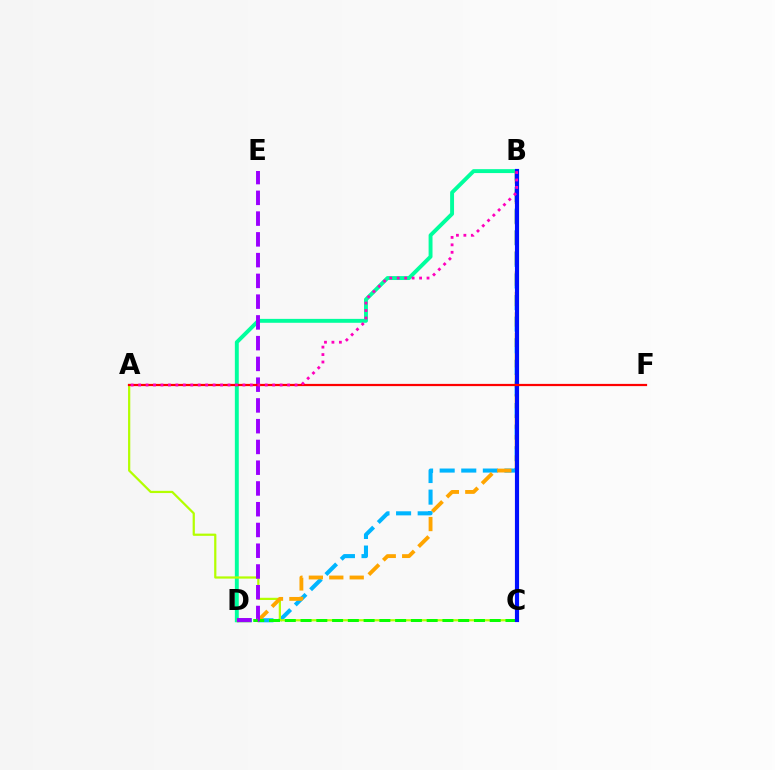{('B', 'D'): [{'color': '#00b5ff', 'line_style': 'dashed', 'thickness': 2.93}, {'color': '#00ff9d', 'line_style': 'solid', 'thickness': 2.81}, {'color': '#ffa500', 'line_style': 'dashed', 'thickness': 2.78}], ('A', 'C'): [{'color': '#b3ff00', 'line_style': 'solid', 'thickness': 1.6}], ('C', 'D'): [{'color': '#08ff00', 'line_style': 'dashed', 'thickness': 2.14}], ('B', 'C'): [{'color': '#0010ff', 'line_style': 'solid', 'thickness': 2.99}], ('D', 'E'): [{'color': '#9b00ff', 'line_style': 'dashed', 'thickness': 2.82}], ('A', 'F'): [{'color': '#ff0000', 'line_style': 'solid', 'thickness': 1.6}], ('A', 'B'): [{'color': '#ff00bd', 'line_style': 'dotted', 'thickness': 2.02}]}